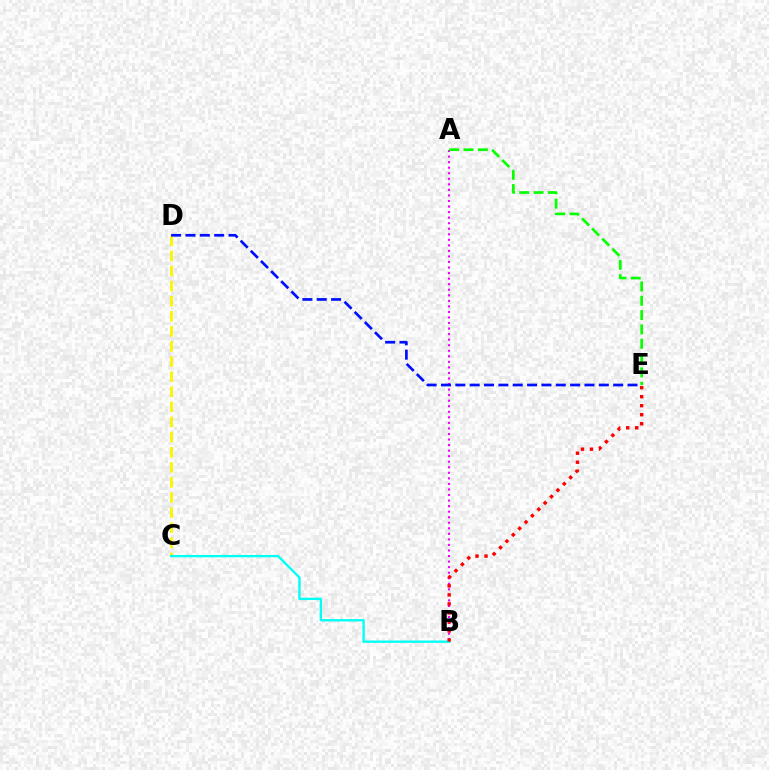{('C', 'D'): [{'color': '#fcf500', 'line_style': 'dashed', 'thickness': 2.05}], ('B', 'C'): [{'color': '#00fff6', 'line_style': 'solid', 'thickness': 1.68}], ('A', 'B'): [{'color': '#ee00ff', 'line_style': 'dotted', 'thickness': 1.51}], ('A', 'E'): [{'color': '#08ff00', 'line_style': 'dashed', 'thickness': 1.95}], ('D', 'E'): [{'color': '#0010ff', 'line_style': 'dashed', 'thickness': 1.95}], ('B', 'E'): [{'color': '#ff0000', 'line_style': 'dotted', 'thickness': 2.45}]}